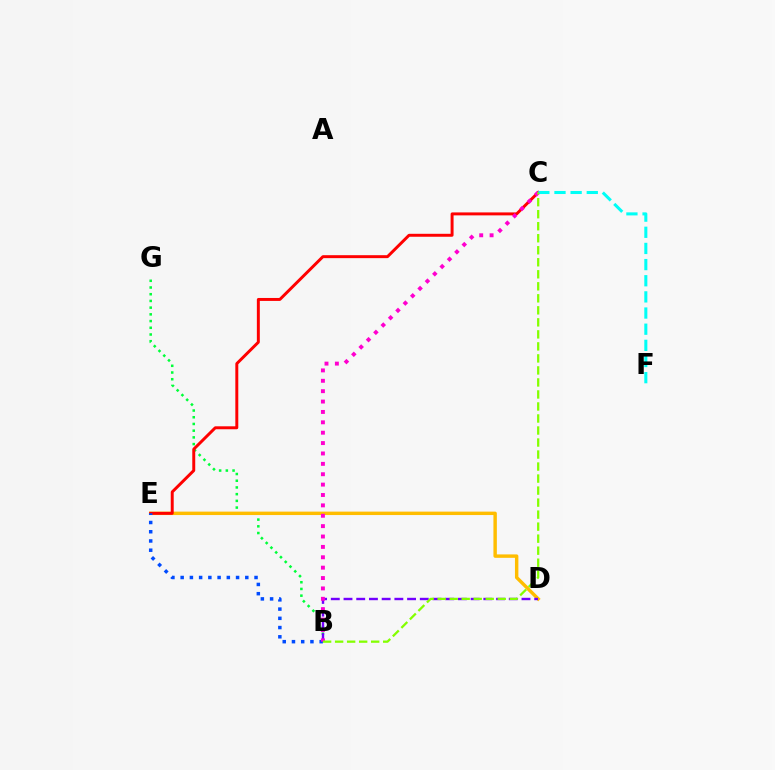{('B', 'G'): [{'color': '#00ff39', 'line_style': 'dotted', 'thickness': 1.82}], ('D', 'E'): [{'color': '#ffbd00', 'line_style': 'solid', 'thickness': 2.47}], ('B', 'D'): [{'color': '#7200ff', 'line_style': 'dashed', 'thickness': 1.73}], ('C', 'E'): [{'color': '#ff0000', 'line_style': 'solid', 'thickness': 2.13}], ('B', 'E'): [{'color': '#004bff', 'line_style': 'dotted', 'thickness': 2.51}], ('C', 'F'): [{'color': '#00fff6', 'line_style': 'dashed', 'thickness': 2.19}], ('B', 'C'): [{'color': '#ff00cf', 'line_style': 'dotted', 'thickness': 2.82}, {'color': '#84ff00', 'line_style': 'dashed', 'thickness': 1.63}]}